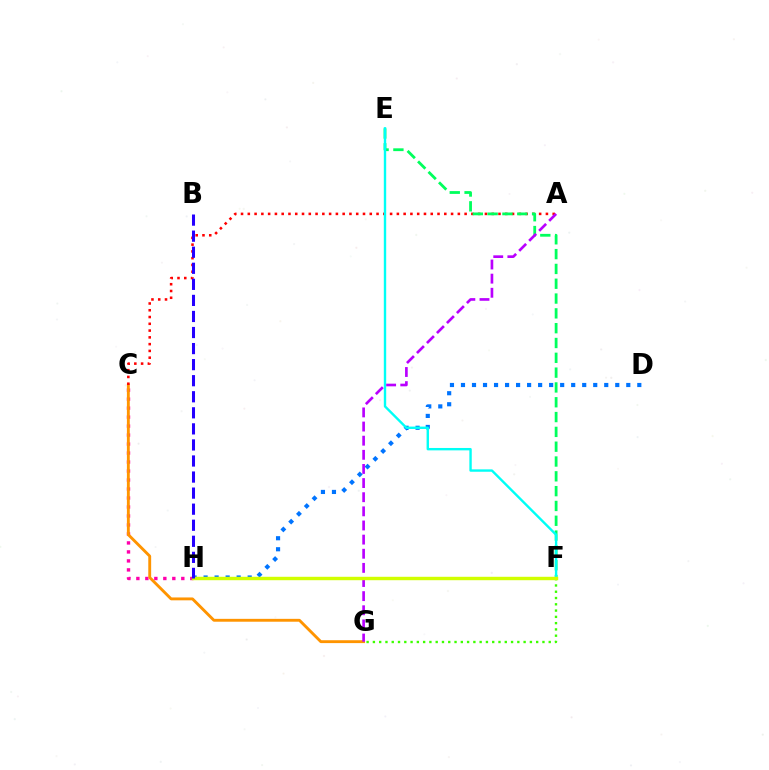{('C', 'H'): [{'color': '#ff00ac', 'line_style': 'dotted', 'thickness': 2.44}], ('D', 'H'): [{'color': '#0074ff', 'line_style': 'dotted', 'thickness': 2.99}], ('C', 'G'): [{'color': '#ff9400', 'line_style': 'solid', 'thickness': 2.07}], ('A', 'C'): [{'color': '#ff0000', 'line_style': 'dotted', 'thickness': 1.84}], ('E', 'F'): [{'color': '#00ff5c', 'line_style': 'dashed', 'thickness': 2.01}, {'color': '#00fff6', 'line_style': 'solid', 'thickness': 1.72}], ('F', 'G'): [{'color': '#3dff00', 'line_style': 'dotted', 'thickness': 1.71}], ('A', 'G'): [{'color': '#b900ff', 'line_style': 'dashed', 'thickness': 1.92}], ('F', 'H'): [{'color': '#d1ff00', 'line_style': 'solid', 'thickness': 2.46}], ('B', 'H'): [{'color': '#2500ff', 'line_style': 'dashed', 'thickness': 2.18}]}